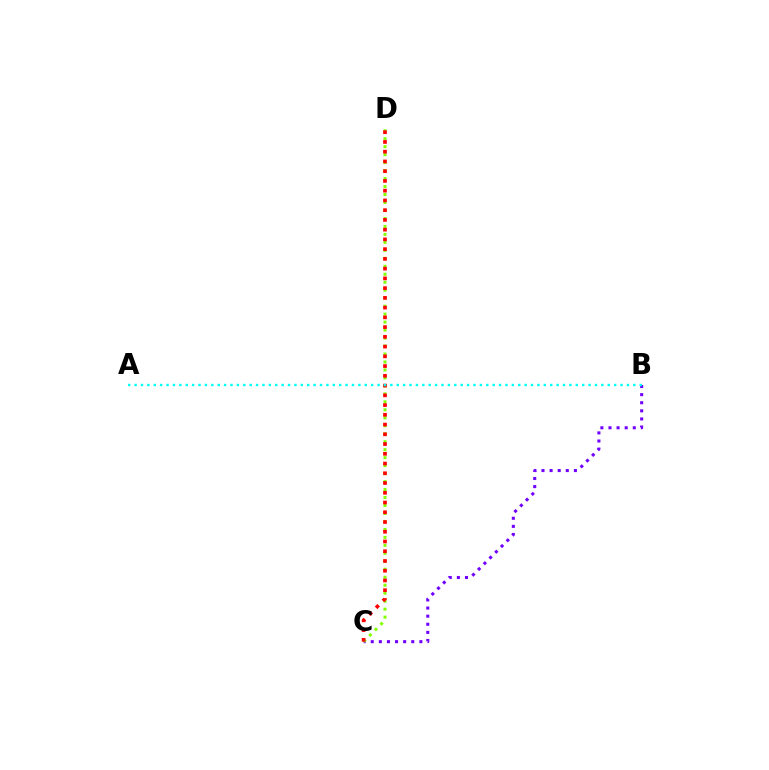{('B', 'C'): [{'color': '#7200ff', 'line_style': 'dotted', 'thickness': 2.2}], ('C', 'D'): [{'color': '#84ff00', 'line_style': 'dotted', 'thickness': 2.17}, {'color': '#ff0000', 'line_style': 'dotted', 'thickness': 2.65}], ('A', 'B'): [{'color': '#00fff6', 'line_style': 'dotted', 'thickness': 1.74}]}